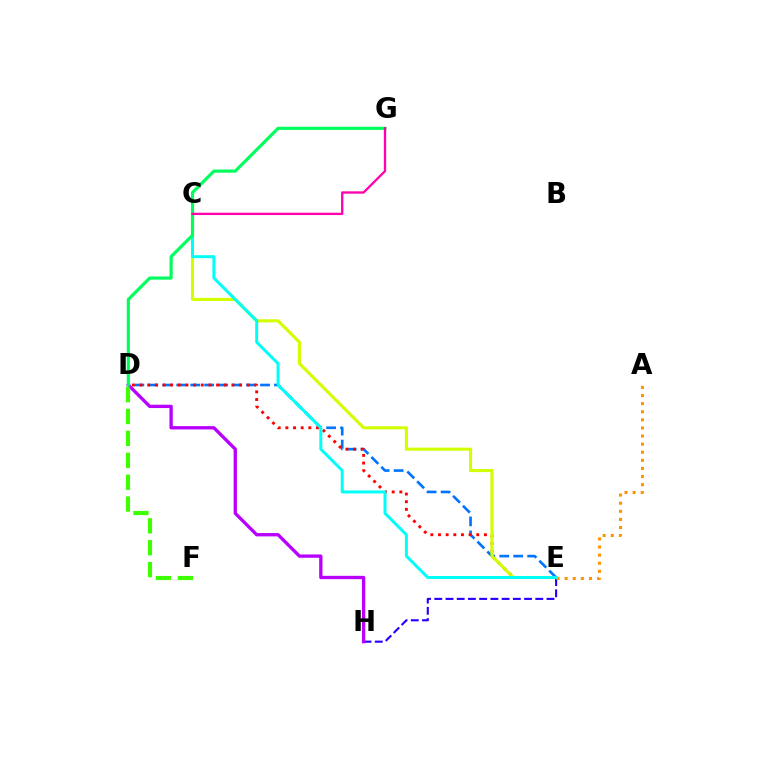{('E', 'H'): [{'color': '#2500ff', 'line_style': 'dashed', 'thickness': 1.52}], ('D', 'H'): [{'color': '#b900ff', 'line_style': 'solid', 'thickness': 2.39}], ('D', 'E'): [{'color': '#0074ff', 'line_style': 'dashed', 'thickness': 1.9}, {'color': '#ff0000', 'line_style': 'dotted', 'thickness': 2.08}], ('A', 'E'): [{'color': '#ff9400', 'line_style': 'dotted', 'thickness': 2.2}], ('C', 'E'): [{'color': '#d1ff00', 'line_style': 'solid', 'thickness': 2.22}, {'color': '#00fff6', 'line_style': 'solid', 'thickness': 2.15}], ('D', 'G'): [{'color': '#00ff5c', 'line_style': 'solid', 'thickness': 2.28}], ('D', 'F'): [{'color': '#3dff00', 'line_style': 'dashed', 'thickness': 2.97}], ('C', 'G'): [{'color': '#ff00ac', 'line_style': 'solid', 'thickness': 1.68}]}